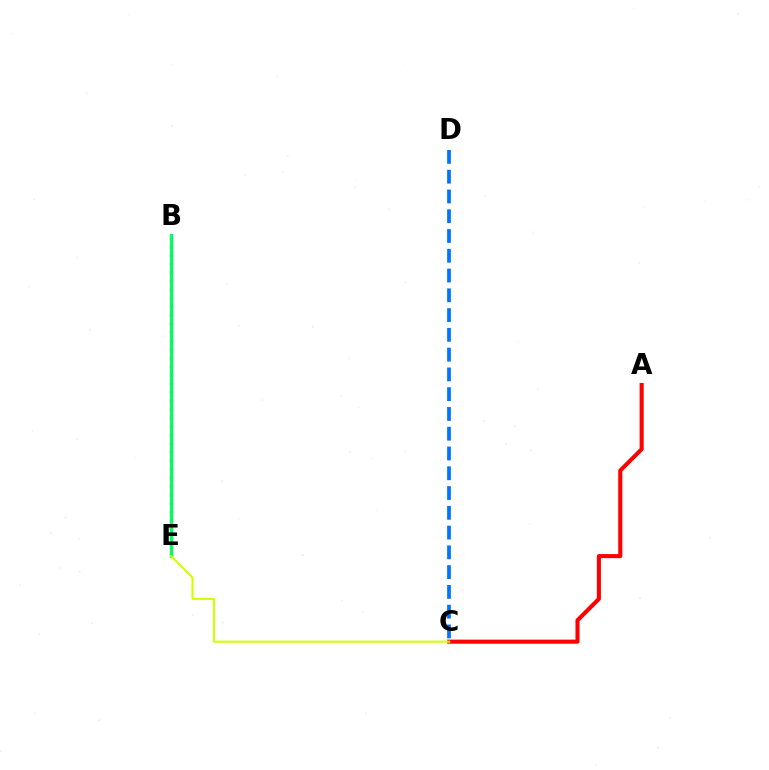{('B', 'E'): [{'color': '#b900ff', 'line_style': 'dotted', 'thickness': 2.32}, {'color': '#00ff5c', 'line_style': 'solid', 'thickness': 2.39}], ('C', 'D'): [{'color': '#0074ff', 'line_style': 'dashed', 'thickness': 2.69}], ('A', 'C'): [{'color': '#ff0000', 'line_style': 'solid', 'thickness': 2.94}], ('C', 'E'): [{'color': '#d1ff00', 'line_style': 'solid', 'thickness': 1.52}]}